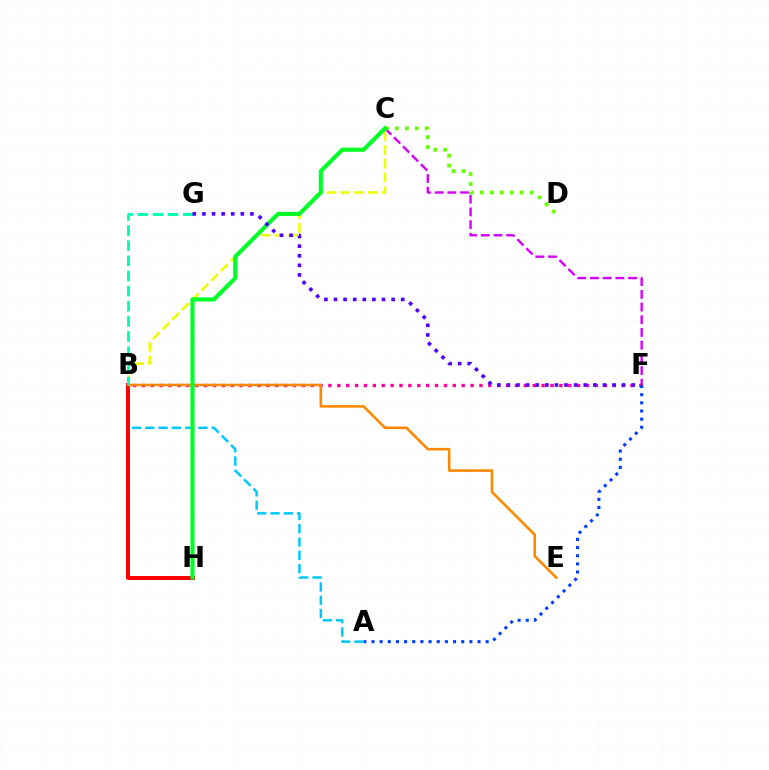{('A', 'B'): [{'color': '#00c7ff', 'line_style': 'dashed', 'thickness': 1.8}], ('C', 'F'): [{'color': '#d600ff', 'line_style': 'dashed', 'thickness': 1.72}], ('C', 'D'): [{'color': '#66ff00', 'line_style': 'dotted', 'thickness': 2.7}], ('B', 'H'): [{'color': '#ff0000', 'line_style': 'solid', 'thickness': 2.84}], ('B', 'F'): [{'color': '#ff00a0', 'line_style': 'dotted', 'thickness': 2.41}], ('A', 'F'): [{'color': '#003fff', 'line_style': 'dotted', 'thickness': 2.22}], ('B', 'E'): [{'color': '#ff8800', 'line_style': 'solid', 'thickness': 1.86}], ('B', 'C'): [{'color': '#eeff00', 'line_style': 'dashed', 'thickness': 1.86}], ('B', 'G'): [{'color': '#00ffaf', 'line_style': 'dashed', 'thickness': 2.06}], ('C', 'H'): [{'color': '#00ff27', 'line_style': 'solid', 'thickness': 2.96}], ('F', 'G'): [{'color': '#4f00ff', 'line_style': 'dotted', 'thickness': 2.61}]}